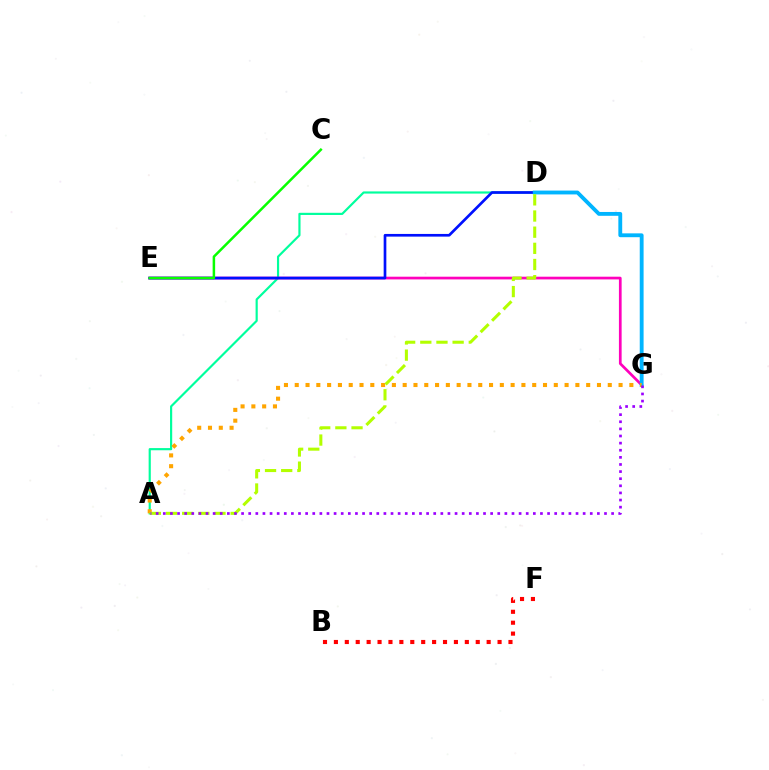{('B', 'F'): [{'color': '#ff0000', 'line_style': 'dotted', 'thickness': 2.96}], ('A', 'D'): [{'color': '#00ff9d', 'line_style': 'solid', 'thickness': 1.56}, {'color': '#b3ff00', 'line_style': 'dashed', 'thickness': 2.2}], ('E', 'G'): [{'color': '#ff00bd', 'line_style': 'solid', 'thickness': 1.95}], ('D', 'E'): [{'color': '#0010ff', 'line_style': 'solid', 'thickness': 1.93}], ('D', 'G'): [{'color': '#00b5ff', 'line_style': 'solid', 'thickness': 2.77}], ('A', 'G'): [{'color': '#ffa500', 'line_style': 'dotted', 'thickness': 2.93}, {'color': '#9b00ff', 'line_style': 'dotted', 'thickness': 1.93}], ('C', 'E'): [{'color': '#08ff00', 'line_style': 'solid', 'thickness': 1.81}]}